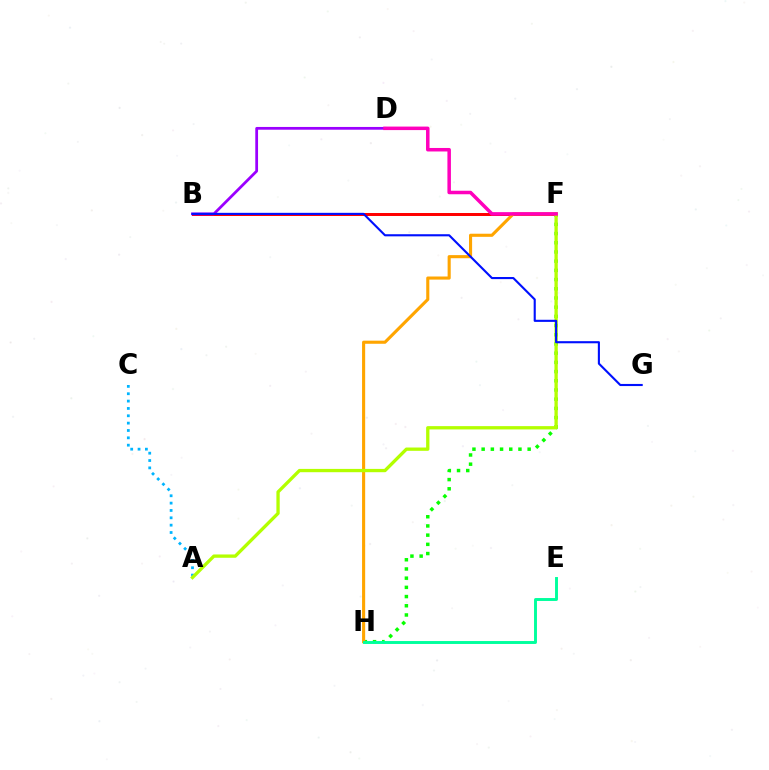{('F', 'H'): [{'color': '#08ff00', 'line_style': 'dotted', 'thickness': 2.5}, {'color': '#ffa500', 'line_style': 'solid', 'thickness': 2.24}], ('A', 'C'): [{'color': '#00b5ff', 'line_style': 'dotted', 'thickness': 2.0}], ('B', 'F'): [{'color': '#ff0000', 'line_style': 'solid', 'thickness': 2.15}], ('B', 'D'): [{'color': '#9b00ff', 'line_style': 'solid', 'thickness': 1.99}], ('A', 'F'): [{'color': '#b3ff00', 'line_style': 'solid', 'thickness': 2.38}], ('D', 'F'): [{'color': '#ff00bd', 'line_style': 'solid', 'thickness': 2.53}], ('E', 'H'): [{'color': '#00ff9d', 'line_style': 'solid', 'thickness': 2.1}], ('B', 'G'): [{'color': '#0010ff', 'line_style': 'solid', 'thickness': 1.52}]}